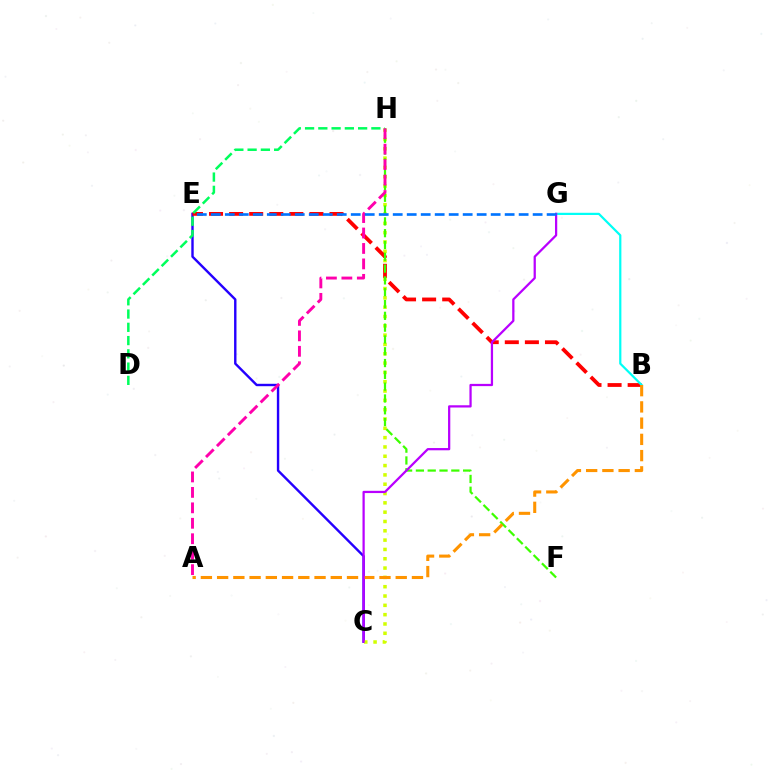{('C', 'E'): [{'color': '#2500ff', 'line_style': 'solid', 'thickness': 1.73}], ('C', 'H'): [{'color': '#d1ff00', 'line_style': 'dotted', 'thickness': 2.53}], ('B', 'E'): [{'color': '#ff0000', 'line_style': 'dashed', 'thickness': 2.73}], ('F', 'H'): [{'color': '#3dff00', 'line_style': 'dashed', 'thickness': 1.6}], ('B', 'G'): [{'color': '#00fff6', 'line_style': 'solid', 'thickness': 1.59}], ('A', 'B'): [{'color': '#ff9400', 'line_style': 'dashed', 'thickness': 2.21}], ('D', 'H'): [{'color': '#00ff5c', 'line_style': 'dashed', 'thickness': 1.8}], ('A', 'H'): [{'color': '#ff00ac', 'line_style': 'dashed', 'thickness': 2.1}], ('C', 'G'): [{'color': '#b900ff', 'line_style': 'solid', 'thickness': 1.62}], ('E', 'G'): [{'color': '#0074ff', 'line_style': 'dashed', 'thickness': 1.9}]}